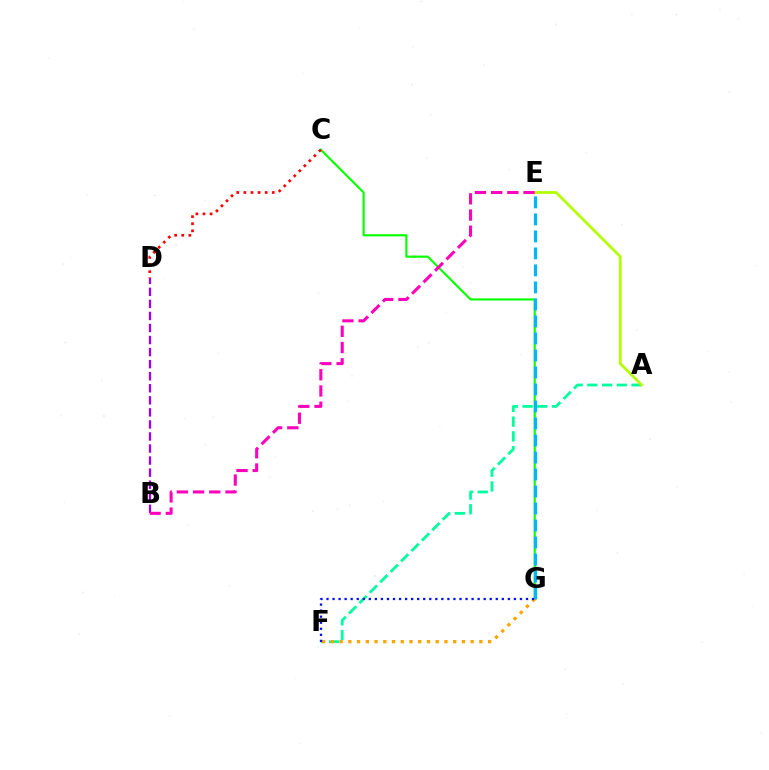{('C', 'G'): [{'color': '#08ff00', 'line_style': 'solid', 'thickness': 1.54}], ('C', 'D'): [{'color': '#ff0000', 'line_style': 'dotted', 'thickness': 1.93}], ('A', 'F'): [{'color': '#00ff9d', 'line_style': 'dashed', 'thickness': 2.0}], ('E', 'G'): [{'color': '#00b5ff', 'line_style': 'dashed', 'thickness': 2.31}], ('A', 'E'): [{'color': '#b3ff00', 'line_style': 'solid', 'thickness': 1.99}], ('B', 'D'): [{'color': '#9b00ff', 'line_style': 'dashed', 'thickness': 1.64}], ('B', 'E'): [{'color': '#ff00bd', 'line_style': 'dashed', 'thickness': 2.2}], ('F', 'G'): [{'color': '#ffa500', 'line_style': 'dotted', 'thickness': 2.37}, {'color': '#0010ff', 'line_style': 'dotted', 'thickness': 1.64}]}